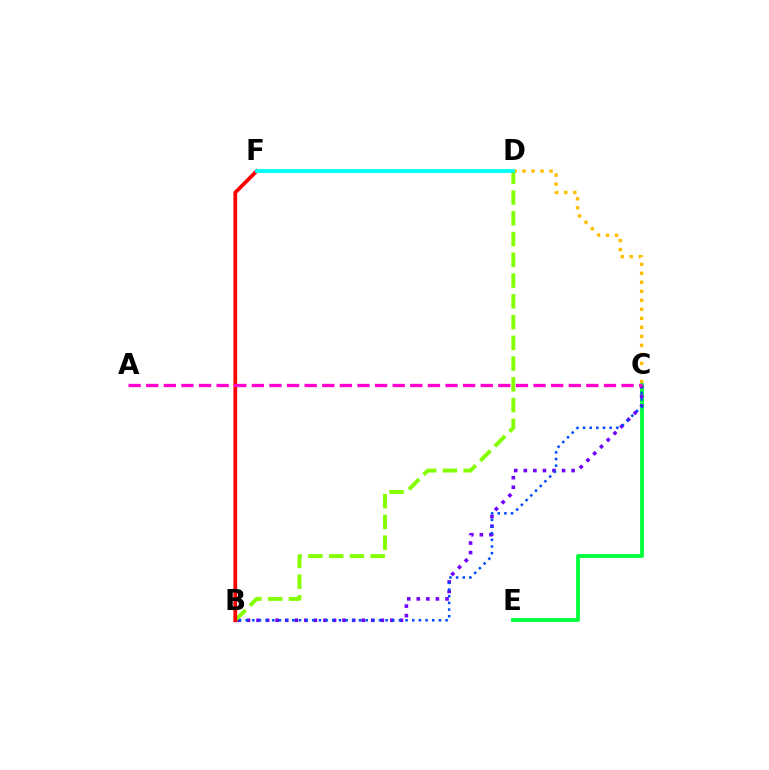{('C', 'D'): [{'color': '#ffbd00', 'line_style': 'dotted', 'thickness': 2.45}], ('C', 'E'): [{'color': '#00ff39', 'line_style': 'solid', 'thickness': 2.74}], ('B', 'C'): [{'color': '#7200ff', 'line_style': 'dotted', 'thickness': 2.6}, {'color': '#004bff', 'line_style': 'dotted', 'thickness': 1.81}], ('B', 'D'): [{'color': '#84ff00', 'line_style': 'dashed', 'thickness': 2.82}], ('B', 'F'): [{'color': '#ff0000', 'line_style': 'solid', 'thickness': 2.69}], ('A', 'C'): [{'color': '#ff00cf', 'line_style': 'dashed', 'thickness': 2.39}], ('D', 'F'): [{'color': '#00fff6', 'line_style': 'solid', 'thickness': 2.76}]}